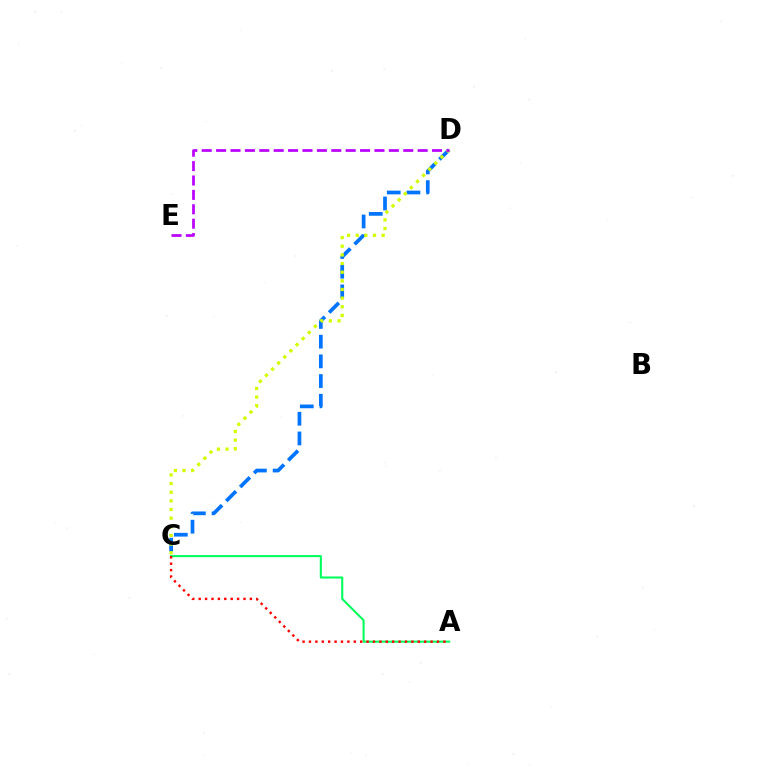{('A', 'C'): [{'color': '#00ff5c', 'line_style': 'solid', 'thickness': 1.51}, {'color': '#ff0000', 'line_style': 'dotted', 'thickness': 1.74}], ('C', 'D'): [{'color': '#0074ff', 'line_style': 'dashed', 'thickness': 2.68}, {'color': '#d1ff00', 'line_style': 'dotted', 'thickness': 2.35}], ('D', 'E'): [{'color': '#b900ff', 'line_style': 'dashed', 'thickness': 1.96}]}